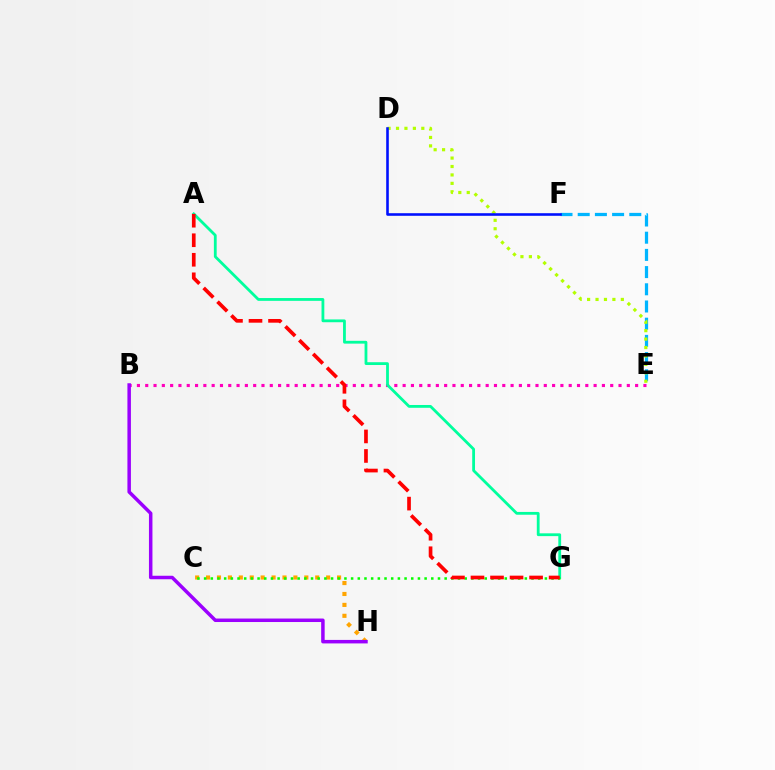{('E', 'F'): [{'color': '#00b5ff', 'line_style': 'dashed', 'thickness': 2.34}], ('B', 'E'): [{'color': '#ff00bd', 'line_style': 'dotted', 'thickness': 2.26}], ('C', 'H'): [{'color': '#ffa500', 'line_style': 'dotted', 'thickness': 2.97}], ('D', 'E'): [{'color': '#b3ff00', 'line_style': 'dotted', 'thickness': 2.29}], ('A', 'G'): [{'color': '#00ff9d', 'line_style': 'solid', 'thickness': 2.02}, {'color': '#ff0000', 'line_style': 'dashed', 'thickness': 2.65}], ('C', 'G'): [{'color': '#08ff00', 'line_style': 'dotted', 'thickness': 1.82}], ('D', 'F'): [{'color': '#0010ff', 'line_style': 'solid', 'thickness': 1.87}], ('B', 'H'): [{'color': '#9b00ff', 'line_style': 'solid', 'thickness': 2.51}]}